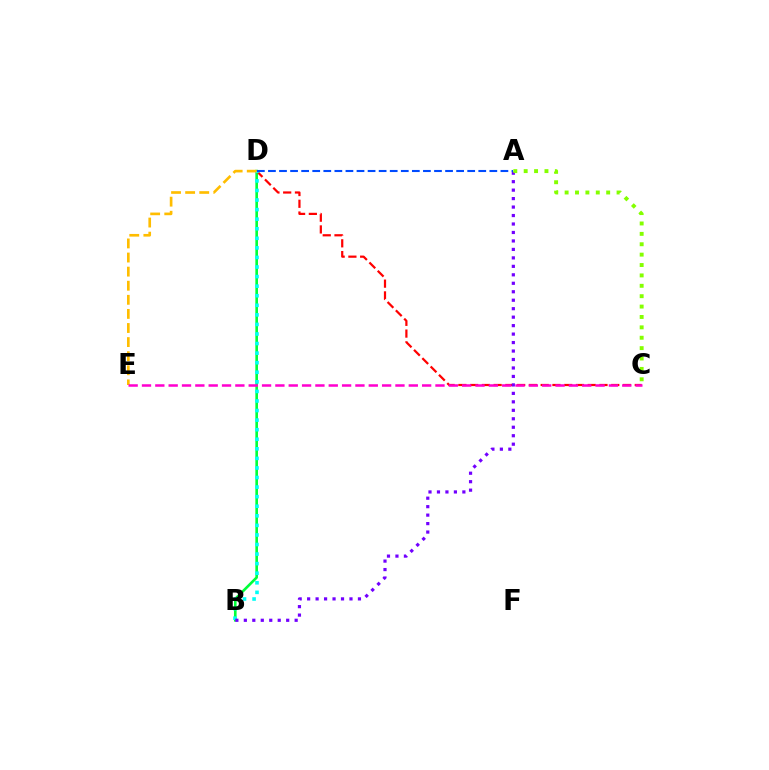{('B', 'D'): [{'color': '#00ff39', 'line_style': 'solid', 'thickness': 1.89}, {'color': '#00fff6', 'line_style': 'dotted', 'thickness': 2.6}], ('C', 'D'): [{'color': '#ff0000', 'line_style': 'dashed', 'thickness': 1.6}], ('A', 'B'): [{'color': '#7200ff', 'line_style': 'dotted', 'thickness': 2.3}], ('A', 'D'): [{'color': '#004bff', 'line_style': 'dashed', 'thickness': 1.5}], ('D', 'E'): [{'color': '#ffbd00', 'line_style': 'dashed', 'thickness': 1.91}], ('C', 'E'): [{'color': '#ff00cf', 'line_style': 'dashed', 'thickness': 1.81}], ('A', 'C'): [{'color': '#84ff00', 'line_style': 'dotted', 'thickness': 2.82}]}